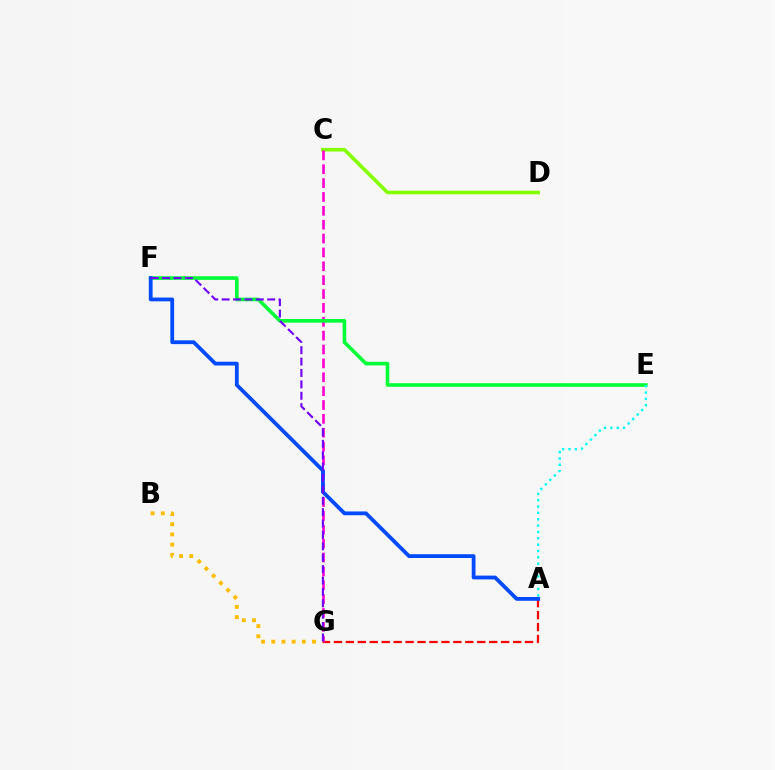{('A', 'G'): [{'color': '#ff0000', 'line_style': 'dashed', 'thickness': 1.62}], ('C', 'D'): [{'color': '#84ff00', 'line_style': 'solid', 'thickness': 2.6}], ('C', 'G'): [{'color': '#ff00cf', 'line_style': 'dashed', 'thickness': 1.88}], ('E', 'F'): [{'color': '#00ff39', 'line_style': 'solid', 'thickness': 2.61}], ('B', 'G'): [{'color': '#ffbd00', 'line_style': 'dotted', 'thickness': 2.76}], ('A', 'F'): [{'color': '#004bff', 'line_style': 'solid', 'thickness': 2.73}], ('A', 'E'): [{'color': '#00fff6', 'line_style': 'dotted', 'thickness': 1.72}], ('F', 'G'): [{'color': '#7200ff', 'line_style': 'dashed', 'thickness': 1.55}]}